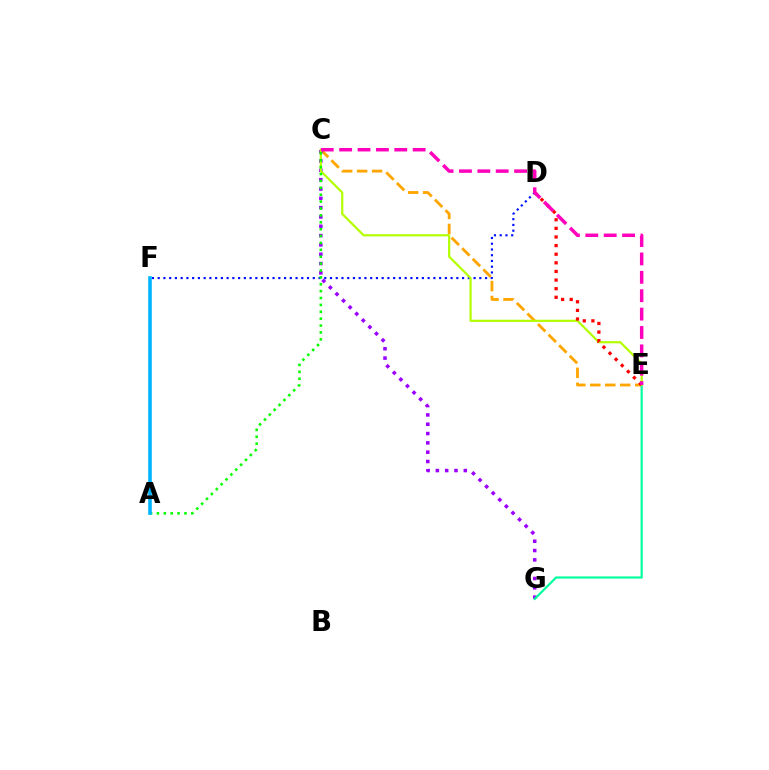{('C', 'E'): [{'color': '#ffa500', 'line_style': 'dashed', 'thickness': 2.03}, {'color': '#b3ff00', 'line_style': 'solid', 'thickness': 1.58}, {'color': '#ff00bd', 'line_style': 'dashed', 'thickness': 2.5}], ('C', 'G'): [{'color': '#9b00ff', 'line_style': 'dotted', 'thickness': 2.53}], ('D', 'F'): [{'color': '#0010ff', 'line_style': 'dotted', 'thickness': 1.56}], ('E', 'G'): [{'color': '#00ff9d', 'line_style': 'solid', 'thickness': 1.56}], ('D', 'E'): [{'color': '#ff0000', 'line_style': 'dotted', 'thickness': 2.34}], ('A', 'C'): [{'color': '#08ff00', 'line_style': 'dotted', 'thickness': 1.87}], ('A', 'F'): [{'color': '#00b5ff', 'line_style': 'solid', 'thickness': 2.59}]}